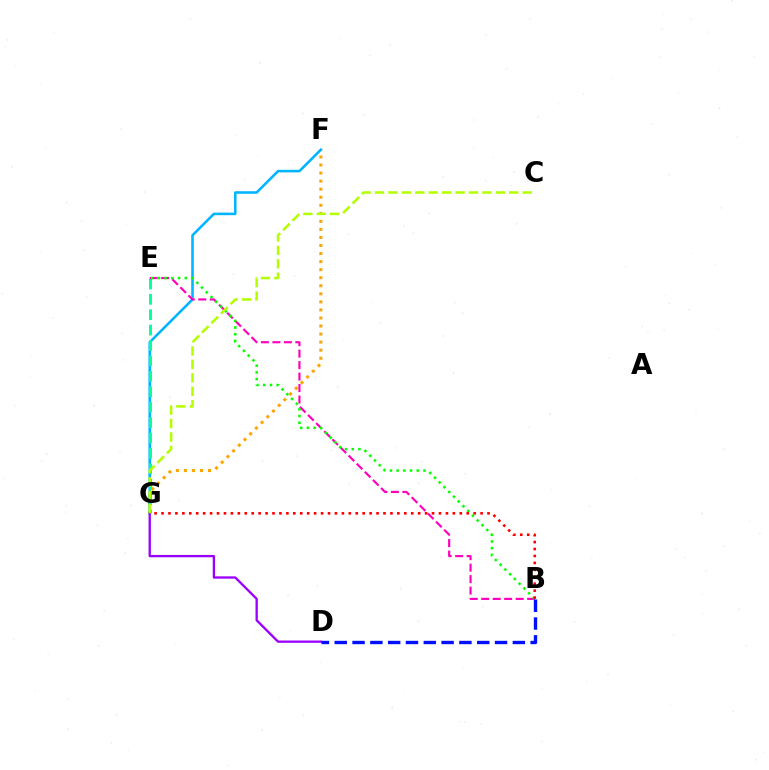{('F', 'G'): [{'color': '#ffa500', 'line_style': 'dotted', 'thickness': 2.19}, {'color': '#00b5ff', 'line_style': 'solid', 'thickness': 1.85}], ('E', 'G'): [{'color': '#00ff9d', 'line_style': 'dashed', 'thickness': 2.09}], ('B', 'E'): [{'color': '#ff00bd', 'line_style': 'dashed', 'thickness': 1.56}, {'color': '#08ff00', 'line_style': 'dotted', 'thickness': 1.83}], ('D', 'G'): [{'color': '#9b00ff', 'line_style': 'solid', 'thickness': 1.67}], ('B', 'D'): [{'color': '#0010ff', 'line_style': 'dashed', 'thickness': 2.42}], ('C', 'G'): [{'color': '#b3ff00', 'line_style': 'dashed', 'thickness': 1.82}], ('B', 'G'): [{'color': '#ff0000', 'line_style': 'dotted', 'thickness': 1.88}]}